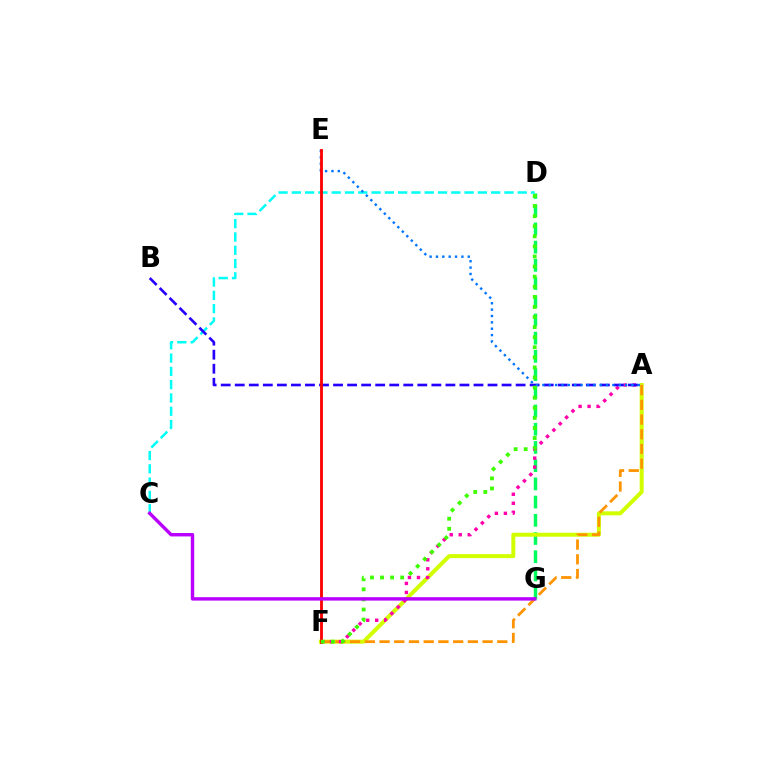{('D', 'G'): [{'color': '#00ff5c', 'line_style': 'dashed', 'thickness': 2.47}], ('A', 'F'): [{'color': '#d1ff00', 'line_style': 'solid', 'thickness': 2.87}, {'color': '#ff9400', 'line_style': 'dashed', 'thickness': 2.0}, {'color': '#ff00ac', 'line_style': 'dotted', 'thickness': 2.45}], ('C', 'D'): [{'color': '#00fff6', 'line_style': 'dashed', 'thickness': 1.81}], ('A', 'B'): [{'color': '#2500ff', 'line_style': 'dashed', 'thickness': 1.91}], ('A', 'E'): [{'color': '#0074ff', 'line_style': 'dotted', 'thickness': 1.73}], ('E', 'F'): [{'color': '#ff0000', 'line_style': 'solid', 'thickness': 2.03}], ('D', 'F'): [{'color': '#3dff00', 'line_style': 'dotted', 'thickness': 2.74}], ('C', 'G'): [{'color': '#b900ff', 'line_style': 'solid', 'thickness': 2.46}]}